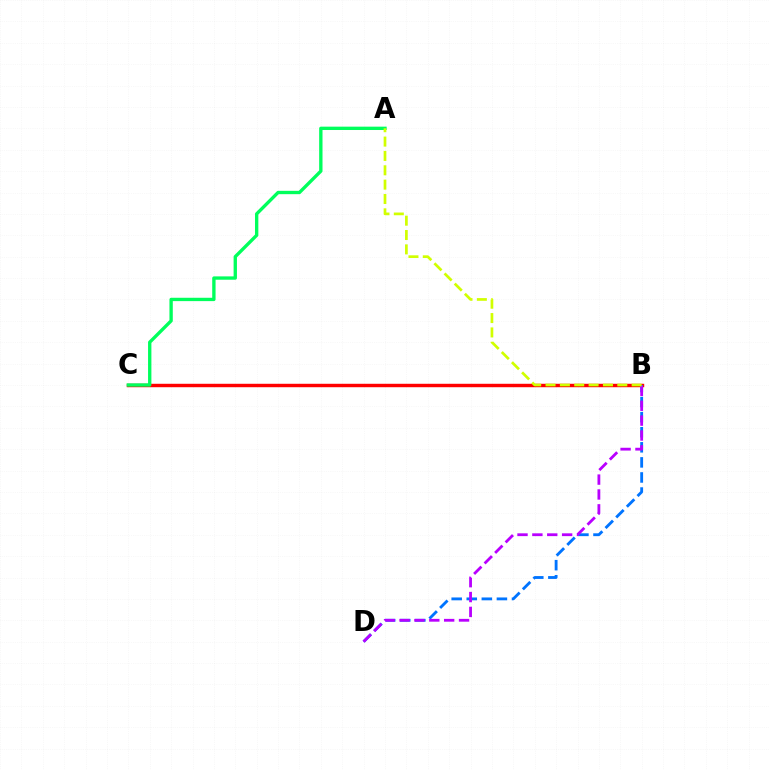{('B', 'C'): [{'color': '#ff0000', 'line_style': 'solid', 'thickness': 2.48}], ('B', 'D'): [{'color': '#0074ff', 'line_style': 'dashed', 'thickness': 2.05}, {'color': '#b900ff', 'line_style': 'dashed', 'thickness': 2.02}], ('A', 'C'): [{'color': '#00ff5c', 'line_style': 'solid', 'thickness': 2.41}], ('A', 'B'): [{'color': '#d1ff00', 'line_style': 'dashed', 'thickness': 1.95}]}